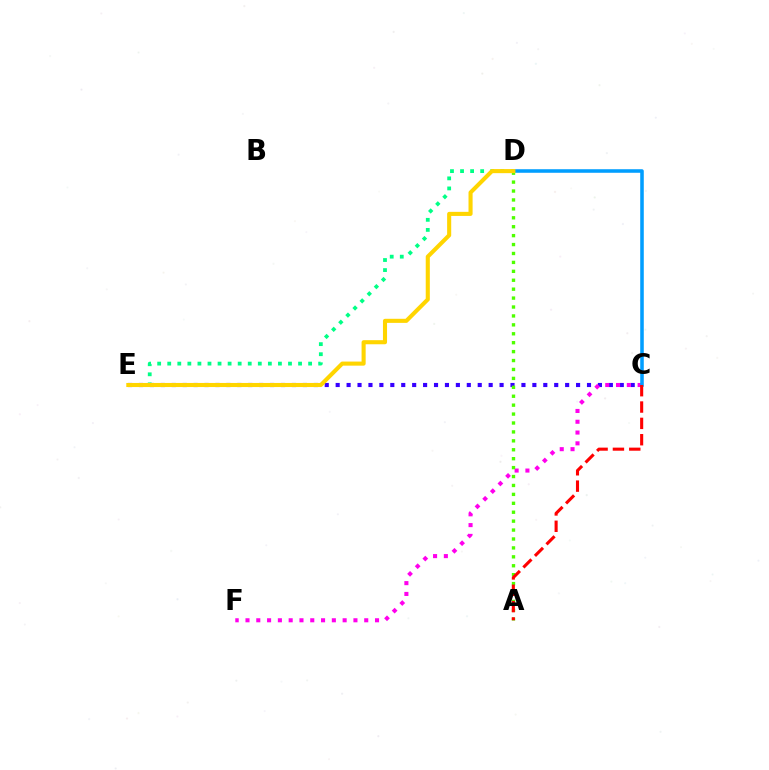{('C', 'E'): [{'color': '#3700ff', 'line_style': 'dotted', 'thickness': 2.97}], ('C', 'F'): [{'color': '#ff00ed', 'line_style': 'dotted', 'thickness': 2.93}], ('C', 'D'): [{'color': '#009eff', 'line_style': 'solid', 'thickness': 2.56}], ('D', 'E'): [{'color': '#00ff86', 'line_style': 'dotted', 'thickness': 2.73}, {'color': '#ffd500', 'line_style': 'solid', 'thickness': 2.94}], ('A', 'D'): [{'color': '#4fff00', 'line_style': 'dotted', 'thickness': 2.42}], ('A', 'C'): [{'color': '#ff0000', 'line_style': 'dashed', 'thickness': 2.22}]}